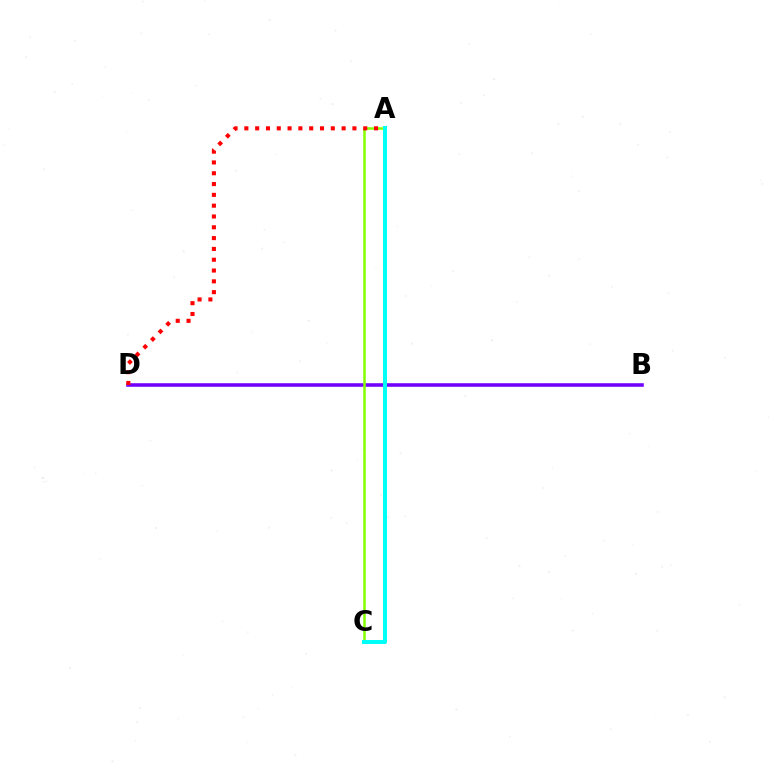{('B', 'D'): [{'color': '#7200ff', 'line_style': 'solid', 'thickness': 2.56}], ('A', 'C'): [{'color': '#84ff00', 'line_style': 'solid', 'thickness': 1.81}, {'color': '#00fff6', 'line_style': 'solid', 'thickness': 2.88}], ('A', 'D'): [{'color': '#ff0000', 'line_style': 'dotted', 'thickness': 2.94}]}